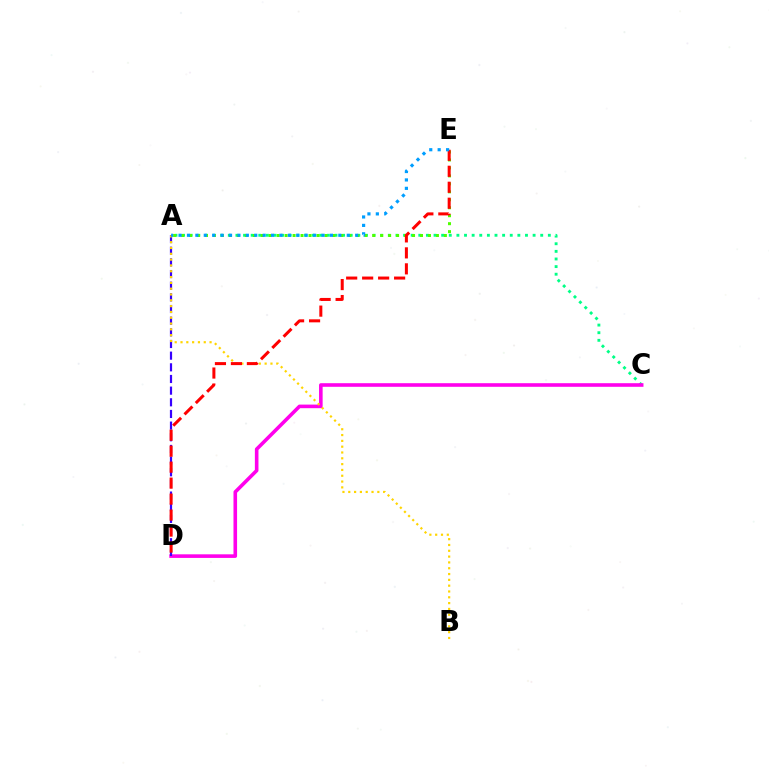{('A', 'C'): [{'color': '#00ff86', 'line_style': 'dotted', 'thickness': 2.07}], ('C', 'D'): [{'color': '#ff00ed', 'line_style': 'solid', 'thickness': 2.59}], ('A', 'D'): [{'color': '#3700ff', 'line_style': 'dashed', 'thickness': 1.58}], ('A', 'B'): [{'color': '#ffd500', 'line_style': 'dotted', 'thickness': 1.58}], ('A', 'E'): [{'color': '#4fff00', 'line_style': 'dotted', 'thickness': 2.16}, {'color': '#009eff', 'line_style': 'dotted', 'thickness': 2.29}], ('D', 'E'): [{'color': '#ff0000', 'line_style': 'dashed', 'thickness': 2.17}]}